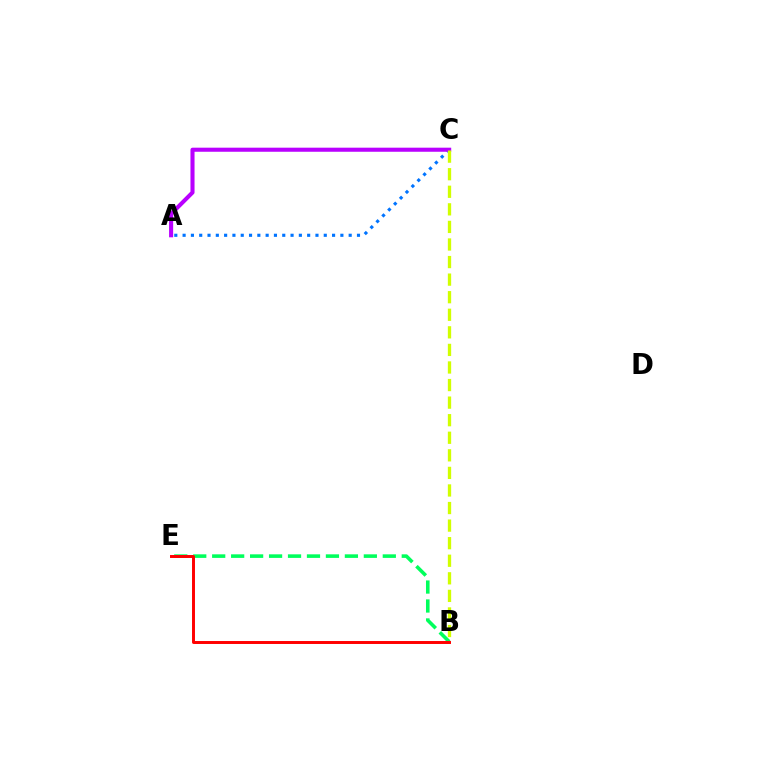{('B', 'E'): [{'color': '#00ff5c', 'line_style': 'dashed', 'thickness': 2.58}, {'color': '#ff0000', 'line_style': 'solid', 'thickness': 2.13}], ('A', 'C'): [{'color': '#0074ff', 'line_style': 'dotted', 'thickness': 2.26}, {'color': '#b900ff', 'line_style': 'solid', 'thickness': 2.93}], ('B', 'C'): [{'color': '#d1ff00', 'line_style': 'dashed', 'thickness': 2.39}]}